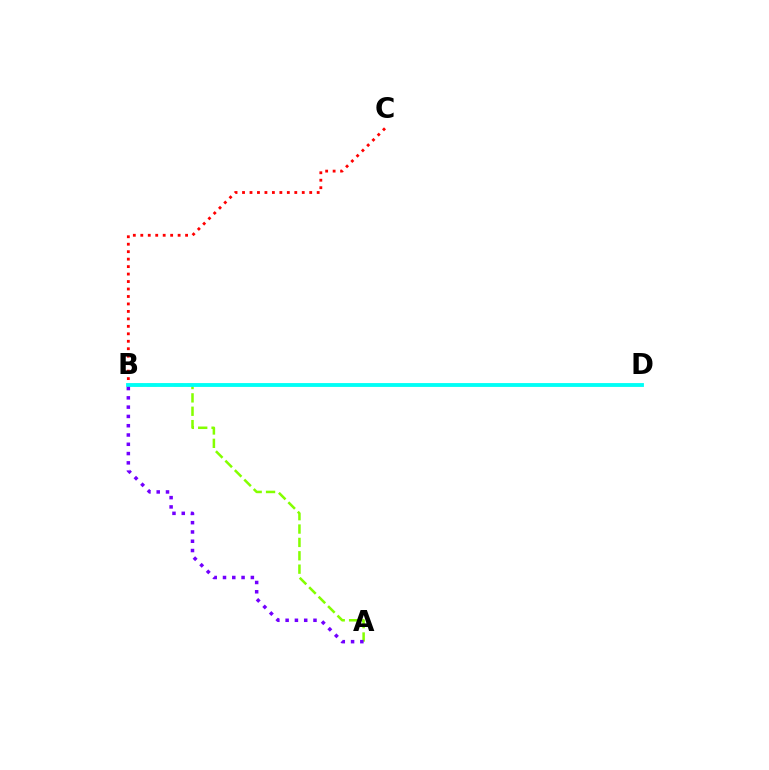{('A', 'B'): [{'color': '#84ff00', 'line_style': 'dashed', 'thickness': 1.82}, {'color': '#7200ff', 'line_style': 'dotted', 'thickness': 2.52}], ('B', 'C'): [{'color': '#ff0000', 'line_style': 'dotted', 'thickness': 2.03}], ('B', 'D'): [{'color': '#00fff6', 'line_style': 'solid', 'thickness': 2.77}]}